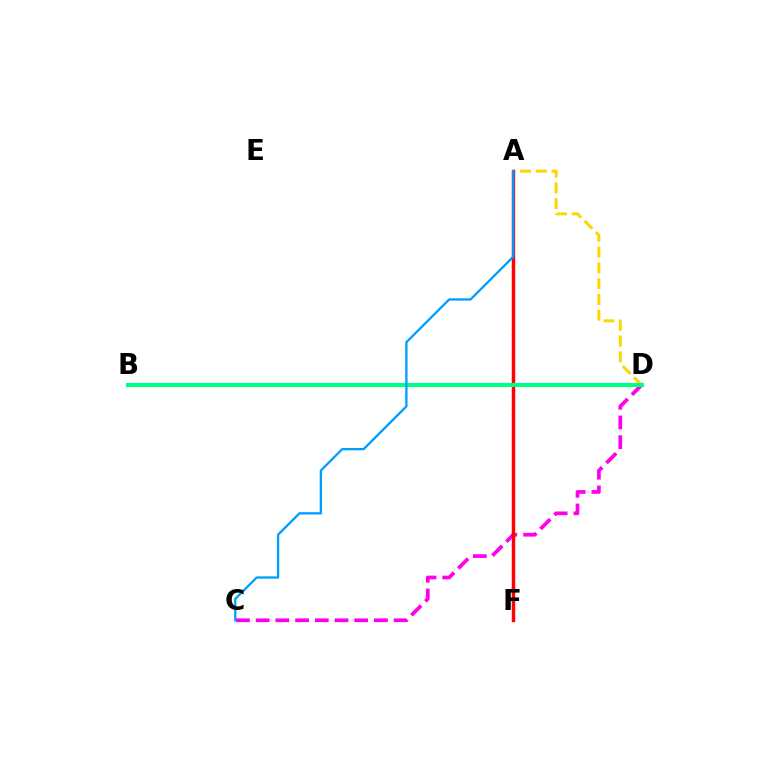{('C', 'D'): [{'color': '#ff00ed', 'line_style': 'dashed', 'thickness': 2.68}], ('B', 'D'): [{'color': '#3700ff', 'line_style': 'solid', 'thickness': 1.87}, {'color': '#00ff86', 'line_style': 'solid', 'thickness': 2.98}], ('A', 'F'): [{'color': '#4fff00', 'line_style': 'dotted', 'thickness': 1.68}, {'color': '#ff0000', 'line_style': 'solid', 'thickness': 2.48}], ('A', 'D'): [{'color': '#ffd500', 'line_style': 'dashed', 'thickness': 2.14}], ('A', 'C'): [{'color': '#009eff', 'line_style': 'solid', 'thickness': 1.66}]}